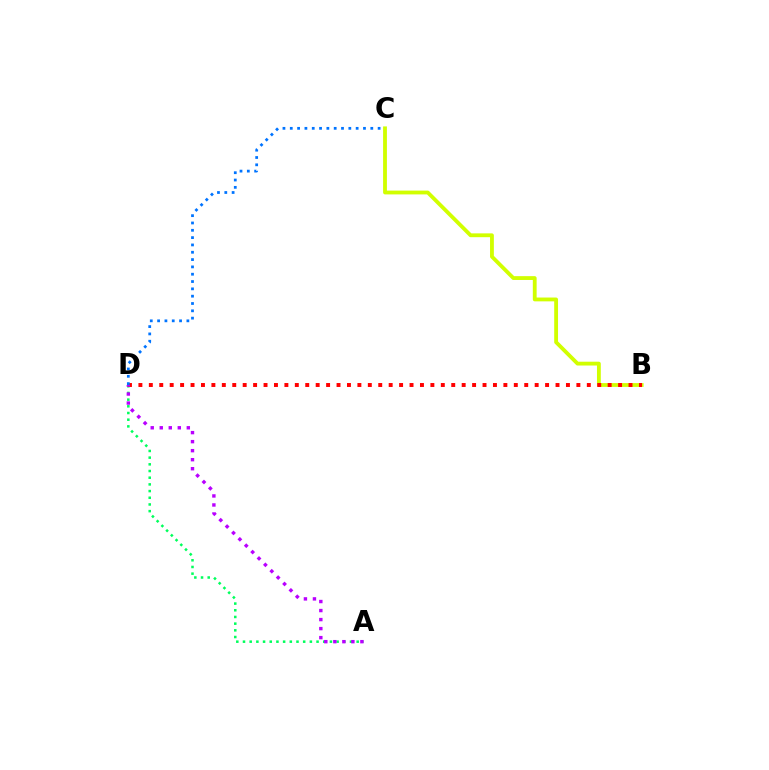{('A', 'D'): [{'color': '#00ff5c', 'line_style': 'dotted', 'thickness': 1.82}, {'color': '#b900ff', 'line_style': 'dotted', 'thickness': 2.45}], ('B', 'C'): [{'color': '#d1ff00', 'line_style': 'solid', 'thickness': 2.75}], ('B', 'D'): [{'color': '#ff0000', 'line_style': 'dotted', 'thickness': 2.83}], ('C', 'D'): [{'color': '#0074ff', 'line_style': 'dotted', 'thickness': 1.99}]}